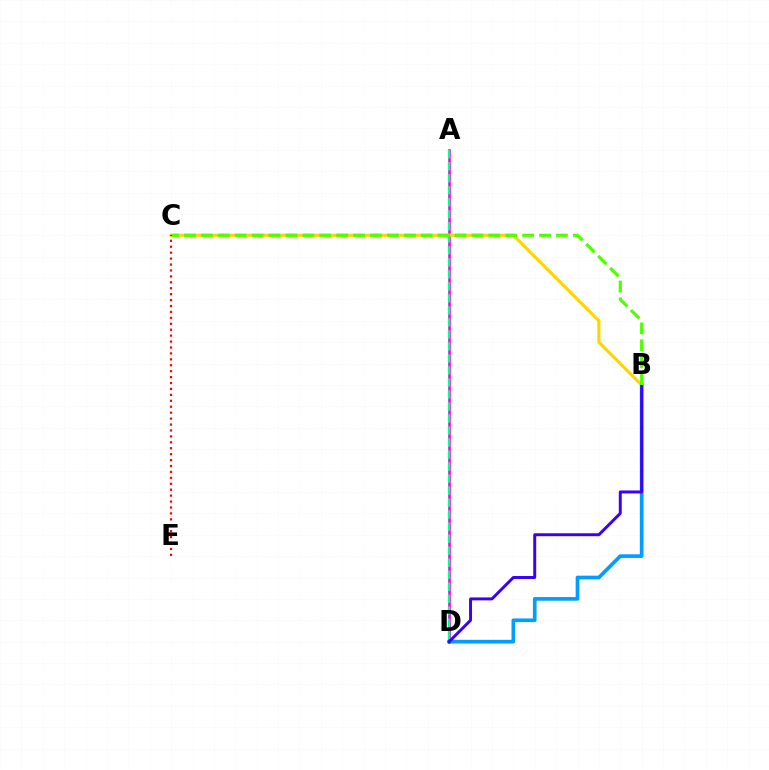{('A', 'D'): [{'color': '#ff00ed', 'line_style': 'solid', 'thickness': 1.9}, {'color': '#00ff86', 'line_style': 'dashed', 'thickness': 1.63}], ('B', 'D'): [{'color': '#009eff', 'line_style': 'solid', 'thickness': 2.65}, {'color': '#3700ff', 'line_style': 'solid', 'thickness': 2.13}], ('B', 'C'): [{'color': '#ffd500', 'line_style': 'solid', 'thickness': 2.26}, {'color': '#4fff00', 'line_style': 'dashed', 'thickness': 2.3}], ('C', 'E'): [{'color': '#ff0000', 'line_style': 'dotted', 'thickness': 1.61}]}